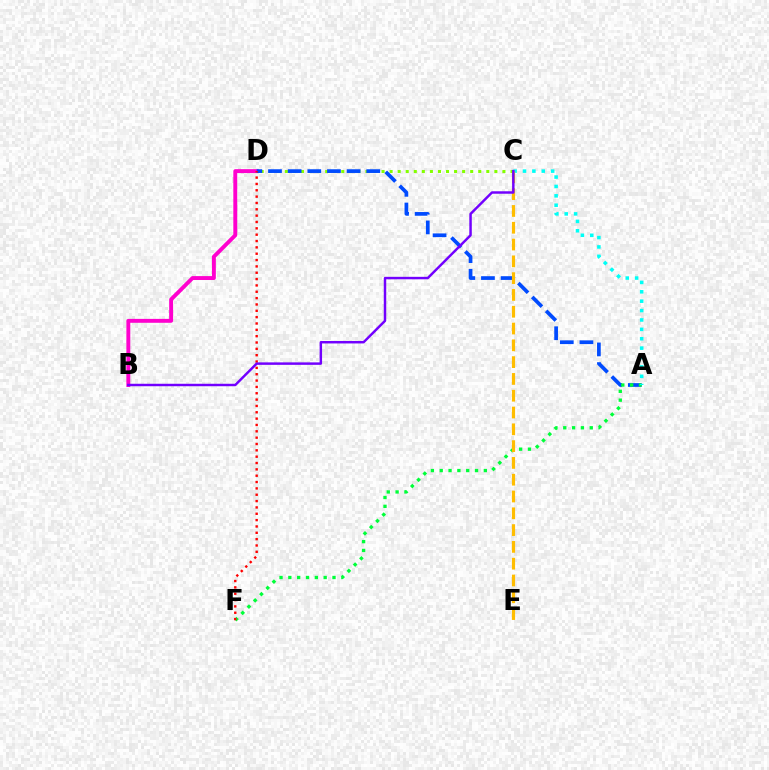{('C', 'D'): [{'color': '#84ff00', 'line_style': 'dotted', 'thickness': 2.19}], ('B', 'D'): [{'color': '#ff00cf', 'line_style': 'solid', 'thickness': 2.81}], ('A', 'D'): [{'color': '#004bff', 'line_style': 'dashed', 'thickness': 2.67}], ('A', 'F'): [{'color': '#00ff39', 'line_style': 'dotted', 'thickness': 2.4}], ('A', 'C'): [{'color': '#00fff6', 'line_style': 'dotted', 'thickness': 2.55}], ('D', 'F'): [{'color': '#ff0000', 'line_style': 'dotted', 'thickness': 1.72}], ('C', 'E'): [{'color': '#ffbd00', 'line_style': 'dashed', 'thickness': 2.28}], ('B', 'C'): [{'color': '#7200ff', 'line_style': 'solid', 'thickness': 1.77}]}